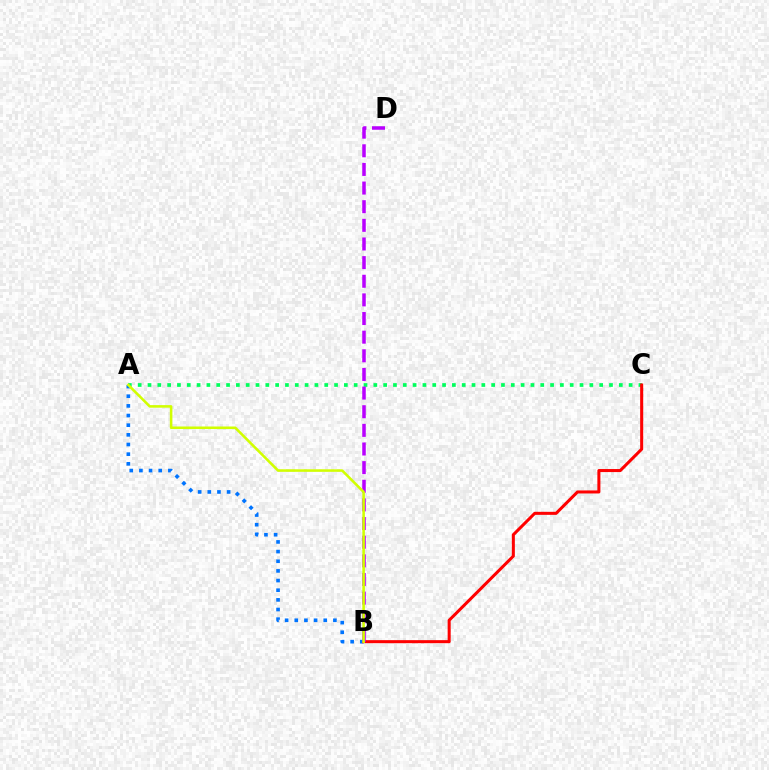{('A', 'C'): [{'color': '#00ff5c', 'line_style': 'dotted', 'thickness': 2.67}], ('A', 'B'): [{'color': '#0074ff', 'line_style': 'dotted', 'thickness': 2.62}, {'color': '#d1ff00', 'line_style': 'solid', 'thickness': 1.84}], ('B', 'C'): [{'color': '#ff0000', 'line_style': 'solid', 'thickness': 2.19}], ('B', 'D'): [{'color': '#b900ff', 'line_style': 'dashed', 'thickness': 2.53}]}